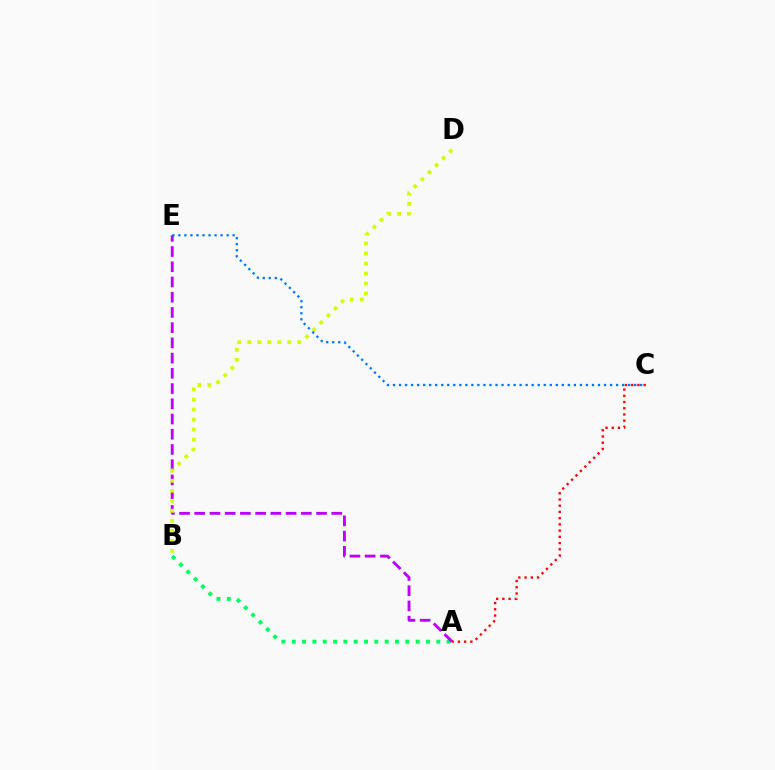{('A', 'B'): [{'color': '#00ff5c', 'line_style': 'dotted', 'thickness': 2.8}], ('A', 'E'): [{'color': '#b900ff', 'line_style': 'dashed', 'thickness': 2.07}], ('B', 'D'): [{'color': '#d1ff00', 'line_style': 'dotted', 'thickness': 2.72}], ('A', 'C'): [{'color': '#ff0000', 'line_style': 'dotted', 'thickness': 1.69}], ('C', 'E'): [{'color': '#0074ff', 'line_style': 'dotted', 'thickness': 1.64}]}